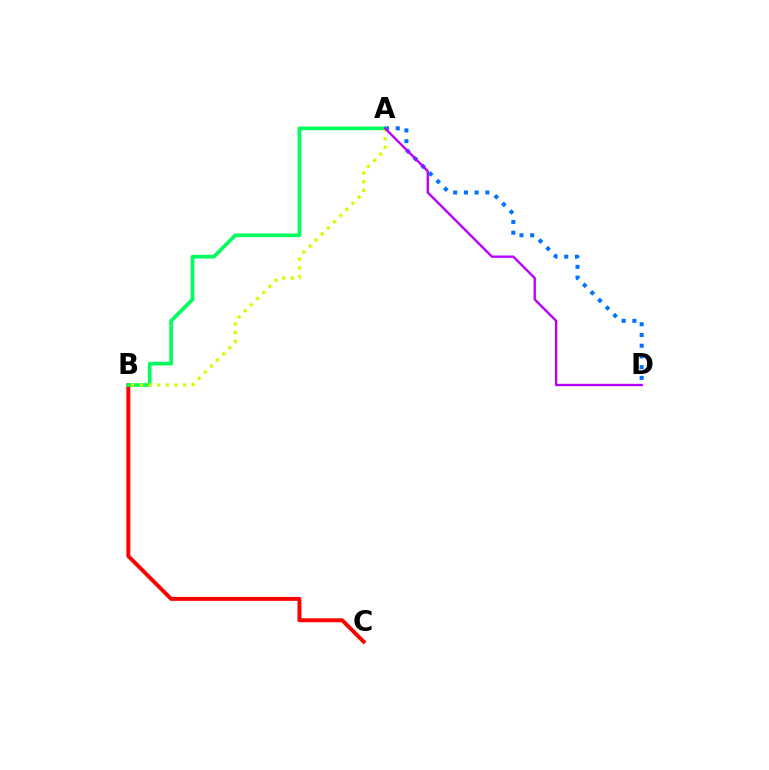{('A', 'D'): [{'color': '#0074ff', 'line_style': 'dotted', 'thickness': 2.91}, {'color': '#b900ff', 'line_style': 'solid', 'thickness': 1.7}], ('B', 'C'): [{'color': '#ff0000', 'line_style': 'solid', 'thickness': 2.82}], ('A', 'B'): [{'color': '#00ff5c', 'line_style': 'solid', 'thickness': 2.65}, {'color': '#d1ff00', 'line_style': 'dotted', 'thickness': 2.35}]}